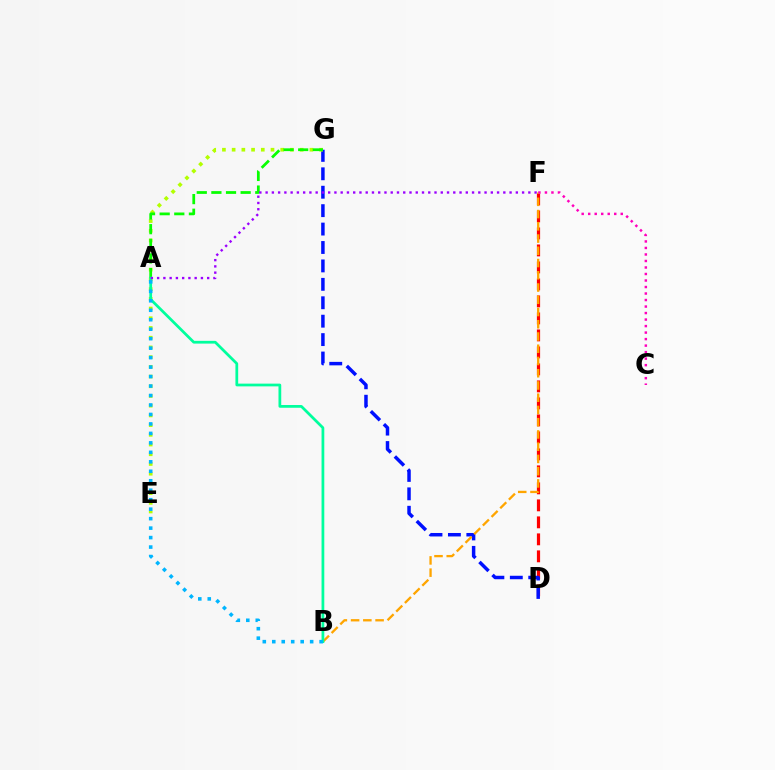{('D', 'F'): [{'color': '#ff0000', 'line_style': 'dashed', 'thickness': 2.31}], ('D', 'G'): [{'color': '#0010ff', 'line_style': 'dashed', 'thickness': 2.5}], ('E', 'G'): [{'color': '#b3ff00', 'line_style': 'dotted', 'thickness': 2.64}], ('B', 'F'): [{'color': '#ffa500', 'line_style': 'dashed', 'thickness': 1.66}], ('A', 'G'): [{'color': '#08ff00', 'line_style': 'dashed', 'thickness': 1.99}], ('A', 'B'): [{'color': '#00ff9d', 'line_style': 'solid', 'thickness': 1.98}, {'color': '#00b5ff', 'line_style': 'dotted', 'thickness': 2.57}], ('C', 'F'): [{'color': '#ff00bd', 'line_style': 'dotted', 'thickness': 1.77}], ('A', 'F'): [{'color': '#9b00ff', 'line_style': 'dotted', 'thickness': 1.7}]}